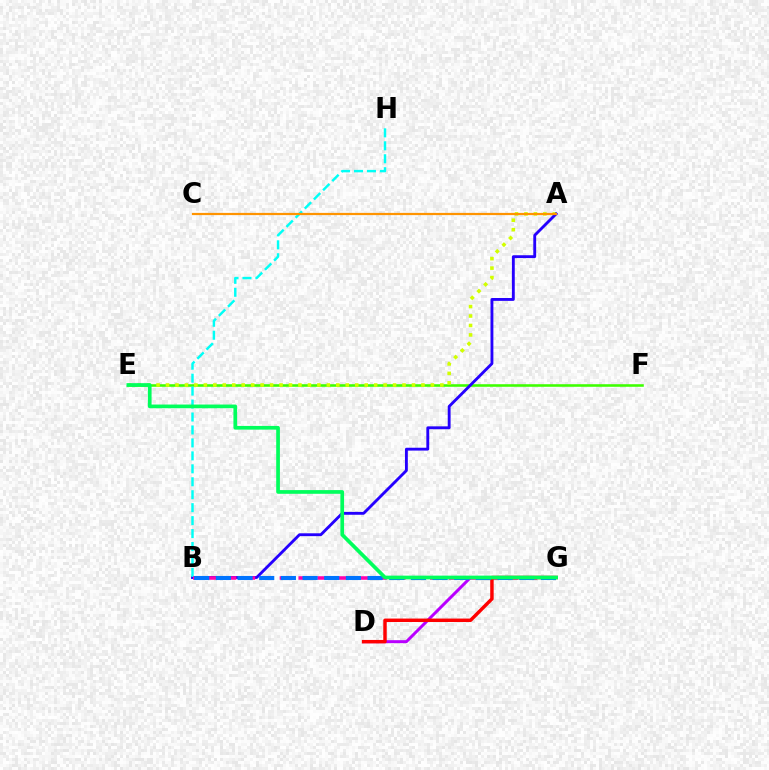{('E', 'F'): [{'color': '#3dff00', 'line_style': 'solid', 'thickness': 1.85}], ('A', 'E'): [{'color': '#d1ff00', 'line_style': 'dotted', 'thickness': 2.57}], ('A', 'B'): [{'color': '#2500ff', 'line_style': 'solid', 'thickness': 2.06}], ('B', 'H'): [{'color': '#00fff6', 'line_style': 'dashed', 'thickness': 1.76}], ('B', 'G'): [{'color': '#ff00ac', 'line_style': 'dashed', 'thickness': 2.55}, {'color': '#0074ff', 'line_style': 'dashed', 'thickness': 2.94}], ('D', 'G'): [{'color': '#b900ff', 'line_style': 'solid', 'thickness': 2.14}, {'color': '#ff0000', 'line_style': 'solid', 'thickness': 2.48}], ('A', 'C'): [{'color': '#ff9400', 'line_style': 'solid', 'thickness': 1.6}], ('E', 'G'): [{'color': '#00ff5c', 'line_style': 'solid', 'thickness': 2.66}]}